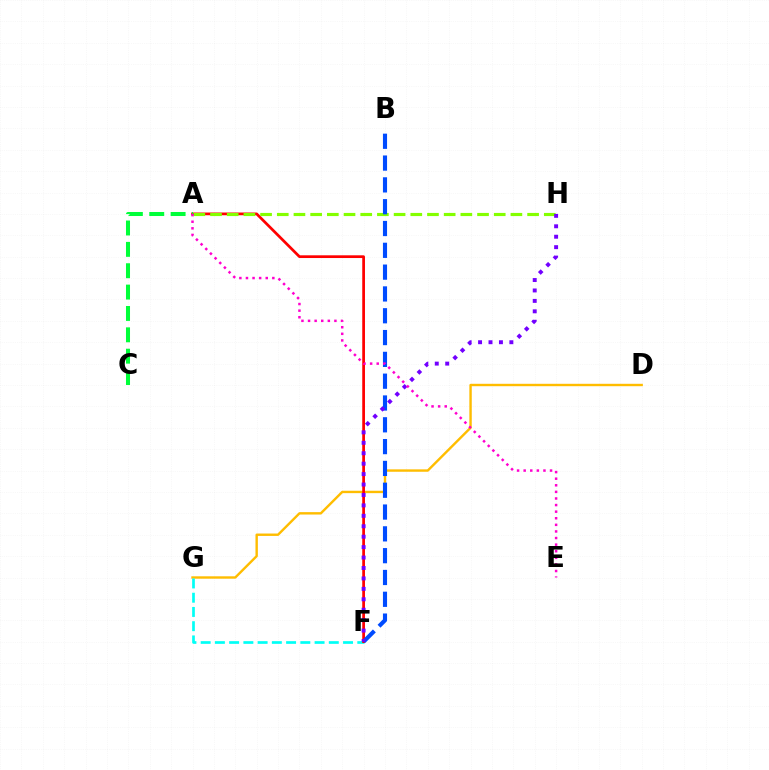{('D', 'G'): [{'color': '#ffbd00', 'line_style': 'solid', 'thickness': 1.73}], ('F', 'G'): [{'color': '#00fff6', 'line_style': 'dashed', 'thickness': 1.93}], ('A', 'F'): [{'color': '#ff0000', 'line_style': 'solid', 'thickness': 1.96}], ('A', 'C'): [{'color': '#00ff39', 'line_style': 'dashed', 'thickness': 2.9}], ('A', 'H'): [{'color': '#84ff00', 'line_style': 'dashed', 'thickness': 2.27}], ('B', 'F'): [{'color': '#004bff', 'line_style': 'dashed', 'thickness': 2.96}], ('F', 'H'): [{'color': '#7200ff', 'line_style': 'dotted', 'thickness': 2.83}], ('A', 'E'): [{'color': '#ff00cf', 'line_style': 'dotted', 'thickness': 1.79}]}